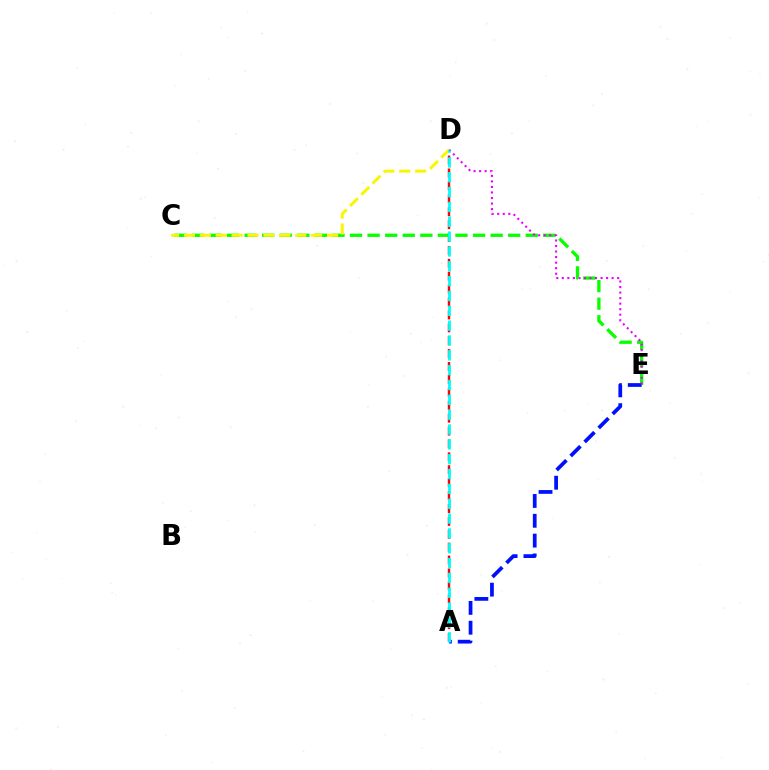{('A', 'D'): [{'color': '#ff0000', 'line_style': 'dashed', 'thickness': 1.75}, {'color': '#00fff6', 'line_style': 'dashed', 'thickness': 2.02}], ('C', 'E'): [{'color': '#08ff00', 'line_style': 'dashed', 'thickness': 2.39}], ('A', 'E'): [{'color': '#0010ff', 'line_style': 'dashed', 'thickness': 2.69}], ('C', 'D'): [{'color': '#fcf500', 'line_style': 'dashed', 'thickness': 2.16}], ('D', 'E'): [{'color': '#ee00ff', 'line_style': 'dotted', 'thickness': 1.5}]}